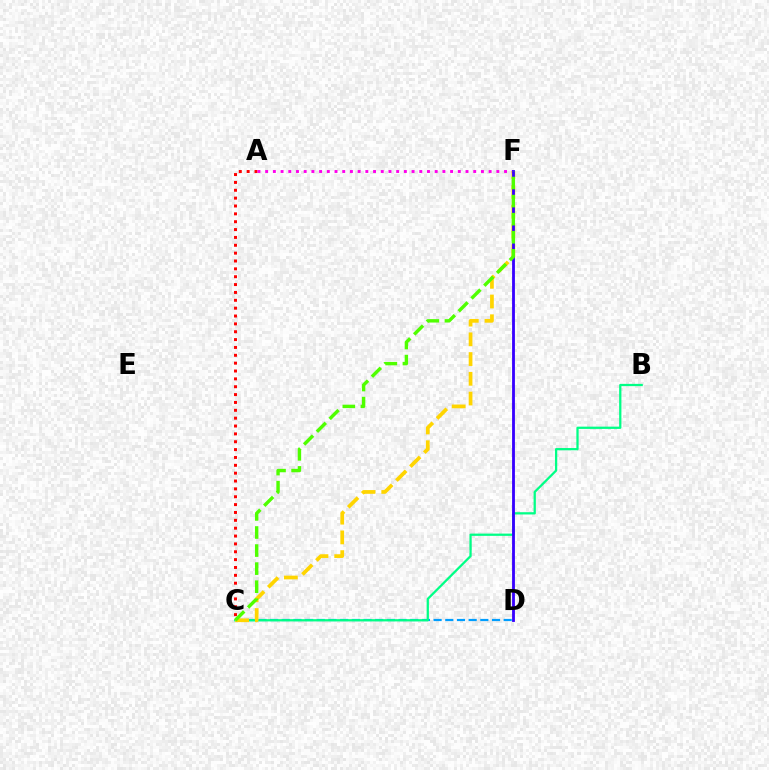{('C', 'D'): [{'color': '#009eff', 'line_style': 'dashed', 'thickness': 1.59}], ('B', 'C'): [{'color': '#00ff86', 'line_style': 'solid', 'thickness': 1.63}], ('A', 'C'): [{'color': '#ff0000', 'line_style': 'dotted', 'thickness': 2.14}], ('C', 'F'): [{'color': '#ffd500', 'line_style': 'dashed', 'thickness': 2.68}, {'color': '#4fff00', 'line_style': 'dashed', 'thickness': 2.45}], ('A', 'F'): [{'color': '#ff00ed', 'line_style': 'dotted', 'thickness': 2.09}], ('D', 'F'): [{'color': '#3700ff', 'line_style': 'solid', 'thickness': 2.03}]}